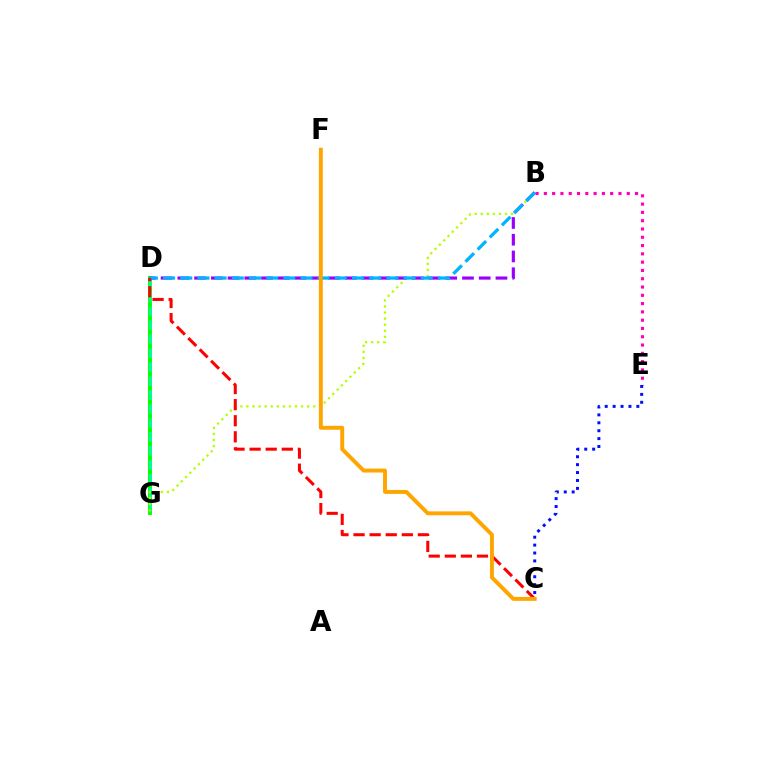{('D', 'G'): [{'color': '#08ff00', 'line_style': 'solid', 'thickness': 2.82}, {'color': '#00ff9d', 'line_style': 'dashed', 'thickness': 1.9}], ('B', 'G'): [{'color': '#b3ff00', 'line_style': 'dotted', 'thickness': 1.65}], ('B', 'E'): [{'color': '#ff00bd', 'line_style': 'dotted', 'thickness': 2.25}], ('B', 'D'): [{'color': '#9b00ff', 'line_style': 'dashed', 'thickness': 2.27}, {'color': '#00b5ff', 'line_style': 'dashed', 'thickness': 2.33}], ('C', 'E'): [{'color': '#0010ff', 'line_style': 'dotted', 'thickness': 2.15}], ('C', 'D'): [{'color': '#ff0000', 'line_style': 'dashed', 'thickness': 2.19}], ('C', 'F'): [{'color': '#ffa500', 'line_style': 'solid', 'thickness': 2.82}]}